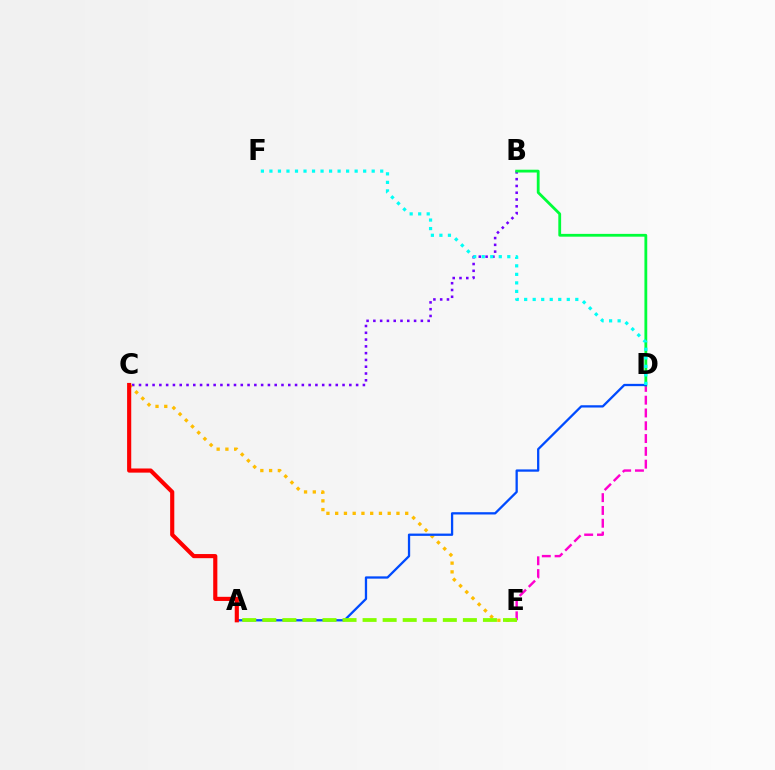{('B', 'C'): [{'color': '#7200ff', 'line_style': 'dotted', 'thickness': 1.84}], ('C', 'E'): [{'color': '#ffbd00', 'line_style': 'dotted', 'thickness': 2.38}], ('D', 'E'): [{'color': '#ff00cf', 'line_style': 'dashed', 'thickness': 1.74}], ('B', 'D'): [{'color': '#00ff39', 'line_style': 'solid', 'thickness': 2.02}], ('A', 'D'): [{'color': '#004bff', 'line_style': 'solid', 'thickness': 1.65}], ('A', 'C'): [{'color': '#ff0000', 'line_style': 'solid', 'thickness': 2.98}], ('A', 'E'): [{'color': '#84ff00', 'line_style': 'dashed', 'thickness': 2.72}], ('D', 'F'): [{'color': '#00fff6', 'line_style': 'dotted', 'thickness': 2.32}]}